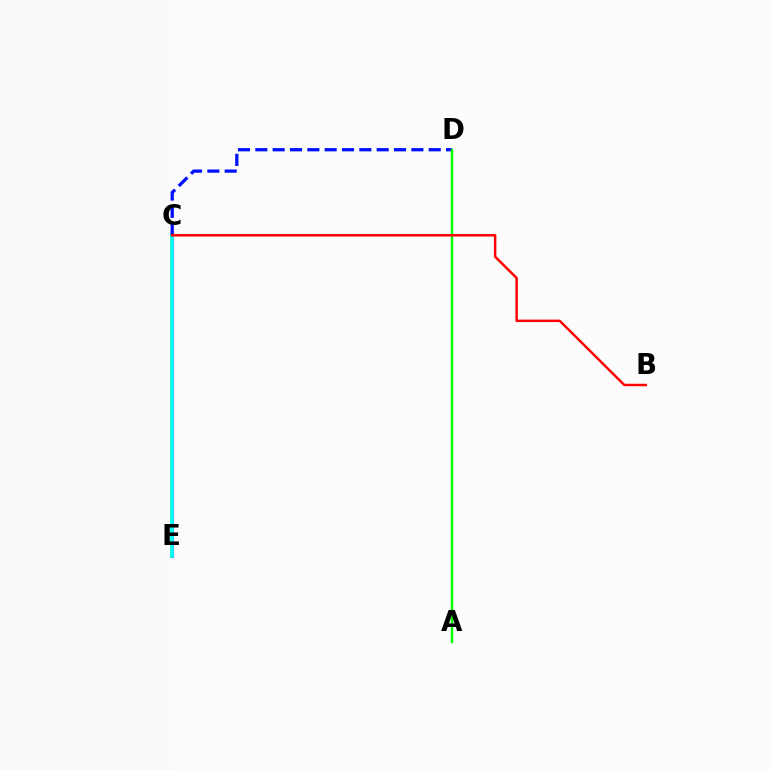{('C', 'E'): [{'color': '#fcf500', 'line_style': 'solid', 'thickness': 2.85}, {'color': '#ee00ff', 'line_style': 'solid', 'thickness': 2.29}, {'color': '#00fff6', 'line_style': 'solid', 'thickness': 2.69}], ('C', 'D'): [{'color': '#0010ff', 'line_style': 'dashed', 'thickness': 2.36}], ('A', 'D'): [{'color': '#08ff00', 'line_style': 'solid', 'thickness': 1.76}], ('B', 'C'): [{'color': '#ff0000', 'line_style': 'solid', 'thickness': 1.77}]}